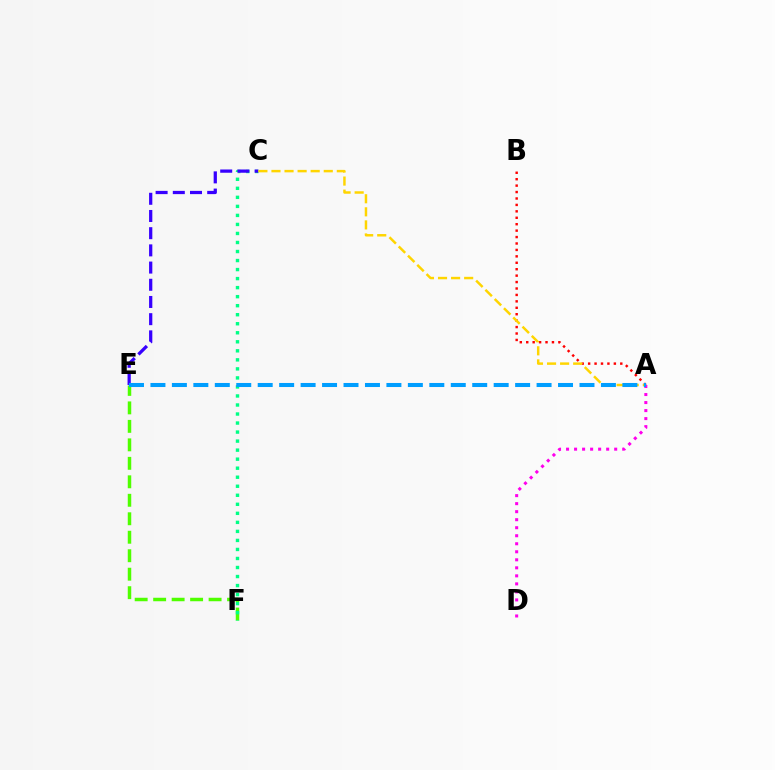{('A', 'B'): [{'color': '#ff0000', 'line_style': 'dotted', 'thickness': 1.75}], ('E', 'F'): [{'color': '#4fff00', 'line_style': 'dashed', 'thickness': 2.51}], ('C', 'F'): [{'color': '#00ff86', 'line_style': 'dotted', 'thickness': 2.45}], ('A', 'D'): [{'color': '#ff00ed', 'line_style': 'dotted', 'thickness': 2.18}], ('C', 'E'): [{'color': '#3700ff', 'line_style': 'dashed', 'thickness': 2.34}], ('A', 'C'): [{'color': '#ffd500', 'line_style': 'dashed', 'thickness': 1.78}], ('A', 'E'): [{'color': '#009eff', 'line_style': 'dashed', 'thickness': 2.91}]}